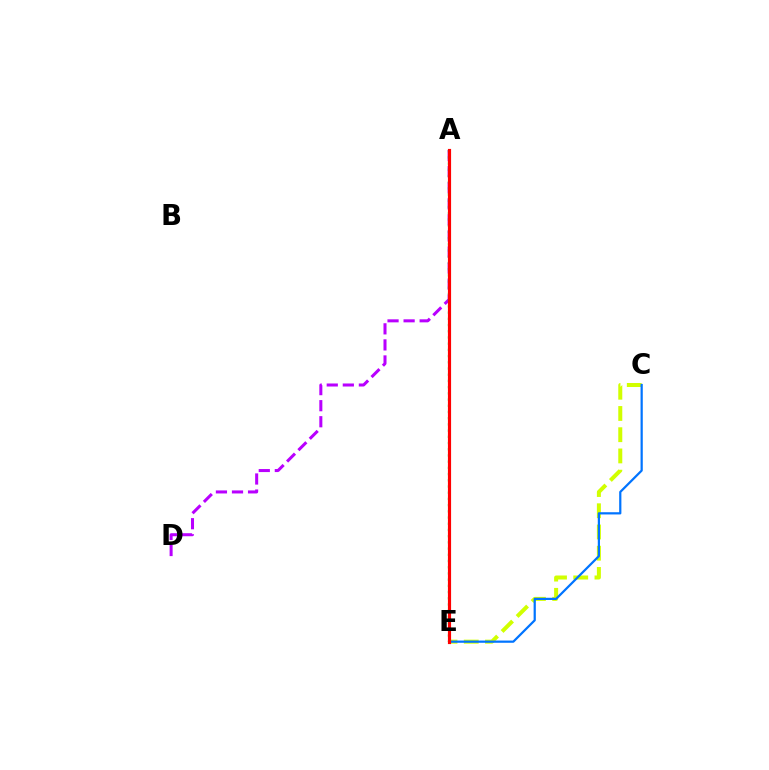{('A', 'D'): [{'color': '#b900ff', 'line_style': 'dashed', 'thickness': 2.18}], ('C', 'E'): [{'color': '#d1ff00', 'line_style': 'dashed', 'thickness': 2.88}, {'color': '#0074ff', 'line_style': 'solid', 'thickness': 1.6}], ('A', 'E'): [{'color': '#00ff5c', 'line_style': 'dotted', 'thickness': 1.69}, {'color': '#ff0000', 'line_style': 'solid', 'thickness': 2.28}]}